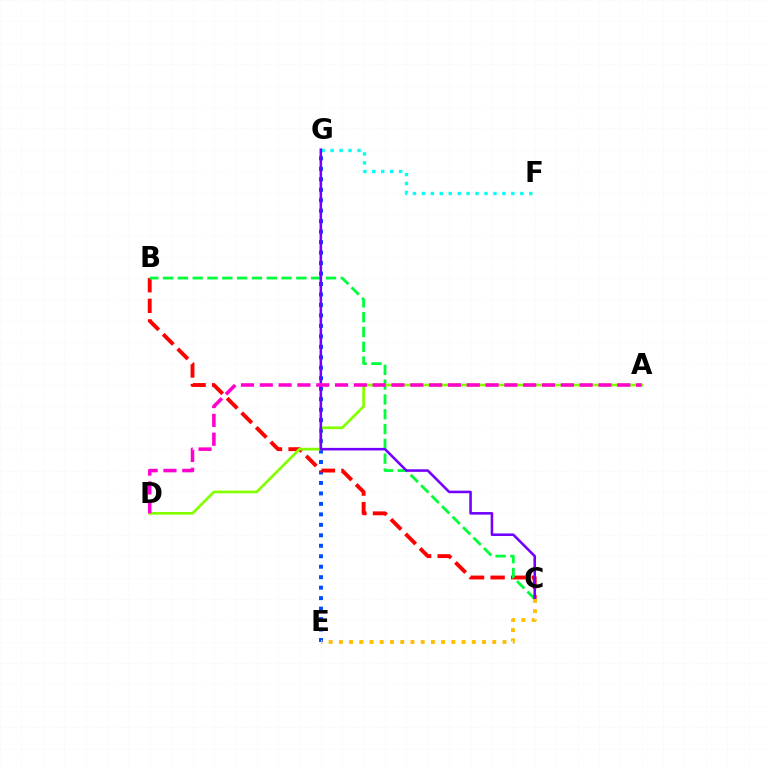{('E', 'G'): [{'color': '#004bff', 'line_style': 'dotted', 'thickness': 2.85}], ('F', 'G'): [{'color': '#00fff6', 'line_style': 'dotted', 'thickness': 2.43}], ('B', 'C'): [{'color': '#ff0000', 'line_style': 'dashed', 'thickness': 2.8}, {'color': '#00ff39', 'line_style': 'dashed', 'thickness': 2.01}], ('A', 'D'): [{'color': '#84ff00', 'line_style': 'solid', 'thickness': 1.95}, {'color': '#ff00cf', 'line_style': 'dashed', 'thickness': 2.56}], ('C', 'G'): [{'color': '#7200ff', 'line_style': 'solid', 'thickness': 1.85}], ('C', 'E'): [{'color': '#ffbd00', 'line_style': 'dotted', 'thickness': 2.78}]}